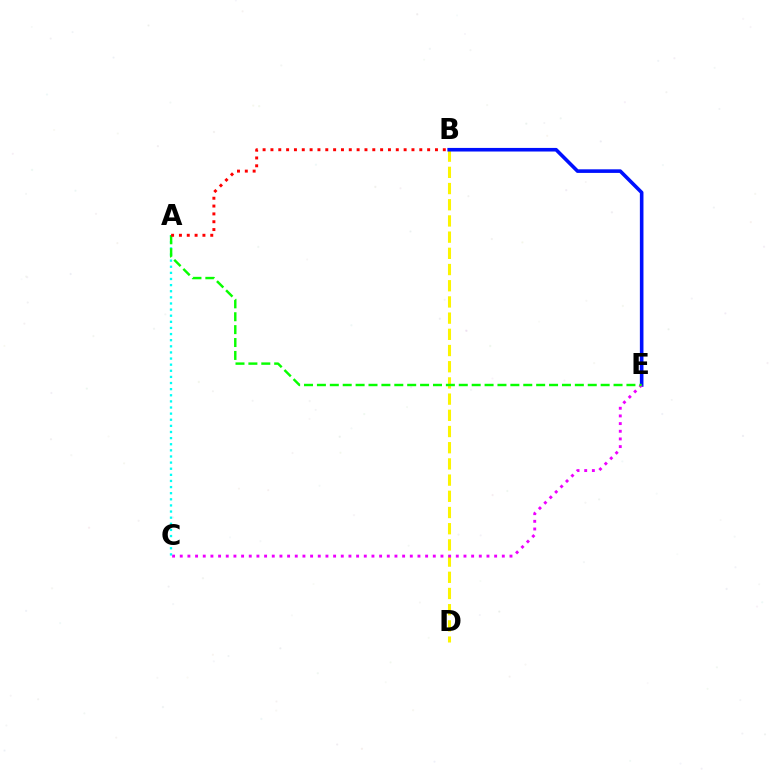{('B', 'D'): [{'color': '#fcf500', 'line_style': 'dashed', 'thickness': 2.2}], ('B', 'E'): [{'color': '#0010ff', 'line_style': 'solid', 'thickness': 2.59}], ('C', 'E'): [{'color': '#ee00ff', 'line_style': 'dotted', 'thickness': 2.08}], ('A', 'C'): [{'color': '#00fff6', 'line_style': 'dotted', 'thickness': 1.66}], ('A', 'E'): [{'color': '#08ff00', 'line_style': 'dashed', 'thickness': 1.75}], ('A', 'B'): [{'color': '#ff0000', 'line_style': 'dotted', 'thickness': 2.13}]}